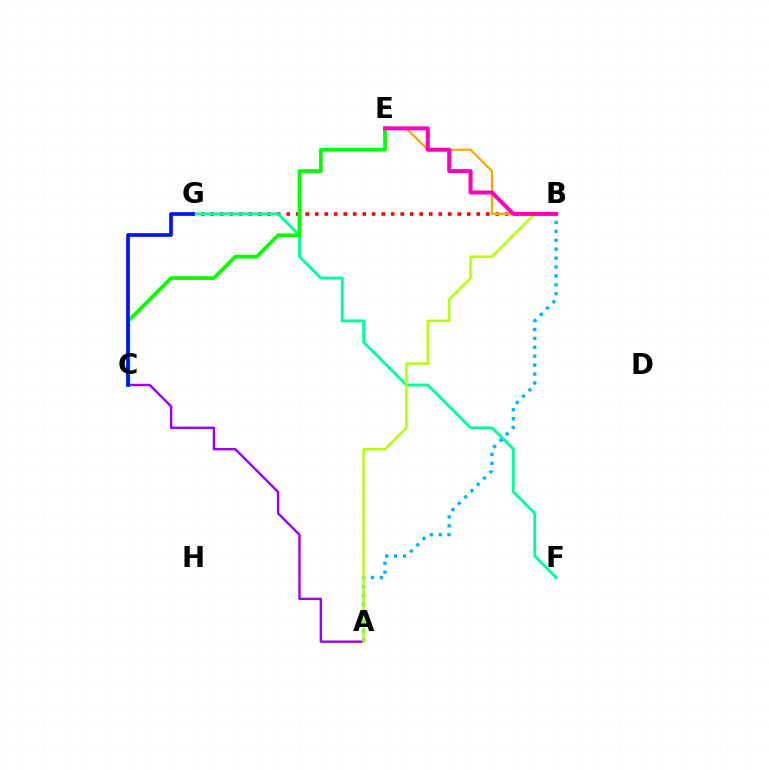{('B', 'G'): [{'color': '#ff0000', 'line_style': 'dotted', 'thickness': 2.58}], ('F', 'G'): [{'color': '#00ff9d', 'line_style': 'solid', 'thickness': 2.08}], ('B', 'E'): [{'color': '#ffa500', 'line_style': 'solid', 'thickness': 1.57}, {'color': '#ff00bd', 'line_style': 'solid', 'thickness': 2.88}], ('A', 'C'): [{'color': '#9b00ff', 'line_style': 'solid', 'thickness': 1.72}], ('C', 'E'): [{'color': '#08ff00', 'line_style': 'solid', 'thickness': 2.69}], ('A', 'B'): [{'color': '#00b5ff', 'line_style': 'dotted', 'thickness': 2.42}, {'color': '#b3ff00', 'line_style': 'solid', 'thickness': 1.76}], ('C', 'G'): [{'color': '#0010ff', 'line_style': 'solid', 'thickness': 2.64}]}